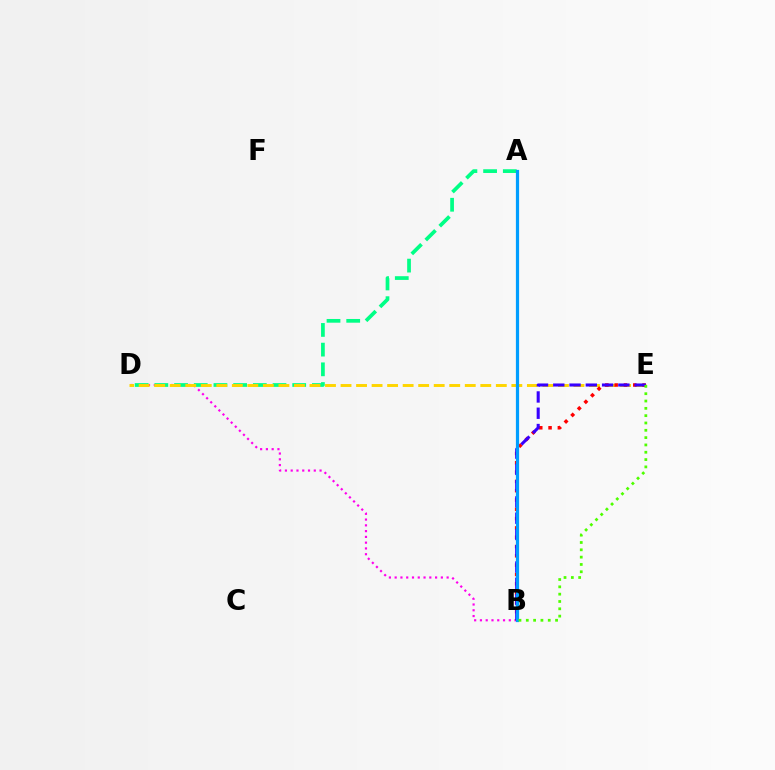{('B', 'D'): [{'color': '#ff00ed', 'line_style': 'dotted', 'thickness': 1.57}], ('A', 'D'): [{'color': '#00ff86', 'line_style': 'dashed', 'thickness': 2.68}], ('D', 'E'): [{'color': '#ffd500', 'line_style': 'dashed', 'thickness': 2.11}], ('B', 'E'): [{'color': '#ff0000', 'line_style': 'dotted', 'thickness': 2.53}, {'color': '#3700ff', 'line_style': 'dashed', 'thickness': 2.21}, {'color': '#4fff00', 'line_style': 'dotted', 'thickness': 1.99}], ('A', 'B'): [{'color': '#009eff', 'line_style': 'solid', 'thickness': 2.31}]}